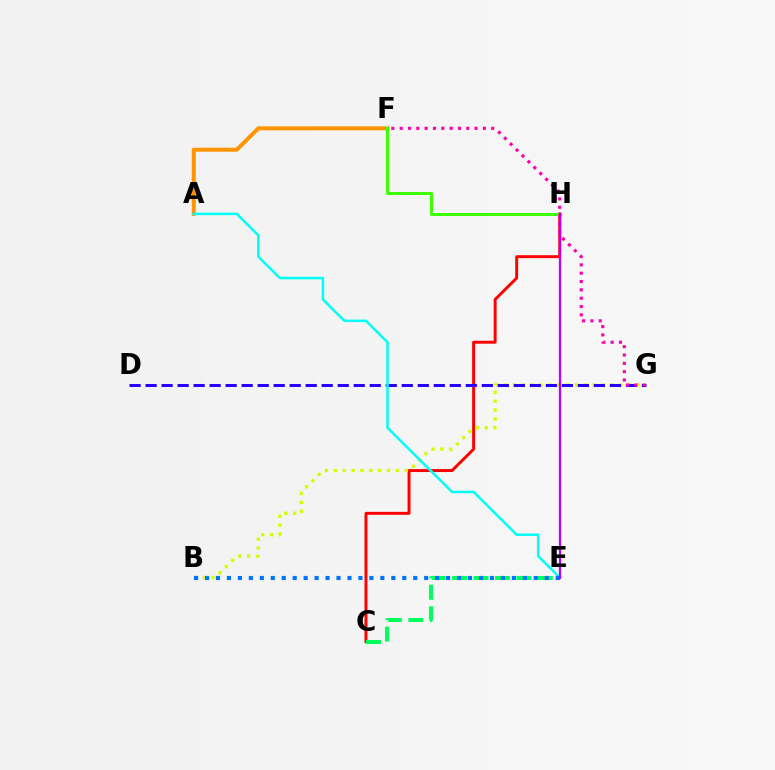{('C', 'H'): [{'color': '#ff0000', 'line_style': 'solid', 'thickness': 2.12}], ('A', 'F'): [{'color': '#ff9400', 'line_style': 'solid', 'thickness': 2.86}], ('B', 'G'): [{'color': '#d1ff00', 'line_style': 'dotted', 'thickness': 2.41}], ('C', 'E'): [{'color': '#00ff5c', 'line_style': 'dashed', 'thickness': 2.91}], ('D', 'G'): [{'color': '#2500ff', 'line_style': 'dashed', 'thickness': 2.18}], ('F', 'H'): [{'color': '#3dff00', 'line_style': 'solid', 'thickness': 2.17}], ('F', 'G'): [{'color': '#ff00ac', 'line_style': 'dotted', 'thickness': 2.26}], ('A', 'E'): [{'color': '#00fff6', 'line_style': 'solid', 'thickness': 1.8}], ('B', 'E'): [{'color': '#0074ff', 'line_style': 'dotted', 'thickness': 2.98}], ('E', 'H'): [{'color': '#b900ff', 'line_style': 'solid', 'thickness': 1.62}]}